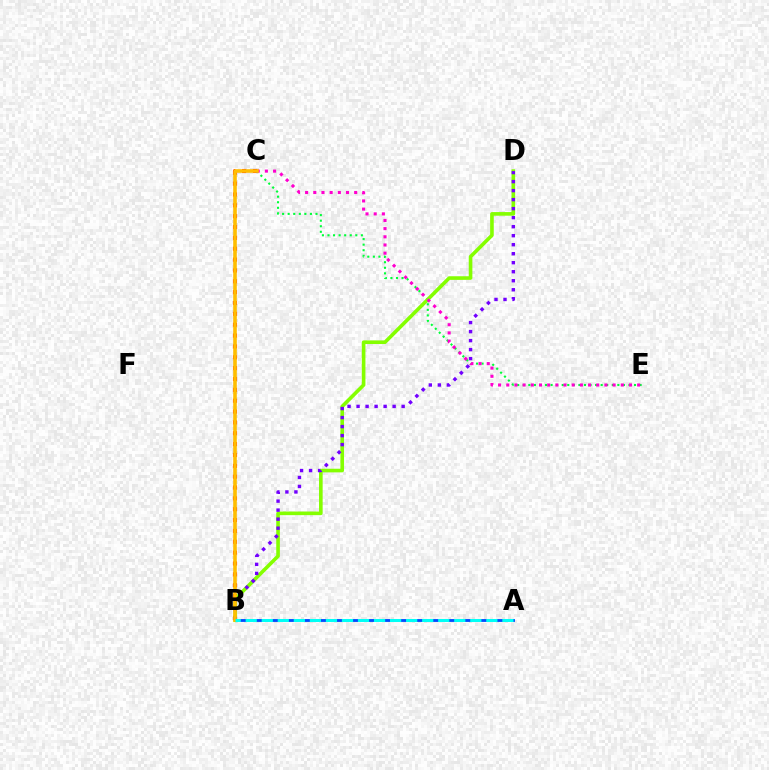{('B', 'C'): [{'color': '#ff0000', 'line_style': 'dotted', 'thickness': 2.95}, {'color': '#ffbd00', 'line_style': 'solid', 'thickness': 2.59}], ('A', 'B'): [{'color': '#004bff', 'line_style': 'solid', 'thickness': 2.04}, {'color': '#00fff6', 'line_style': 'dashed', 'thickness': 2.18}], ('C', 'E'): [{'color': '#00ff39', 'line_style': 'dotted', 'thickness': 1.51}, {'color': '#ff00cf', 'line_style': 'dotted', 'thickness': 2.22}], ('B', 'D'): [{'color': '#84ff00', 'line_style': 'solid', 'thickness': 2.61}, {'color': '#7200ff', 'line_style': 'dotted', 'thickness': 2.45}]}